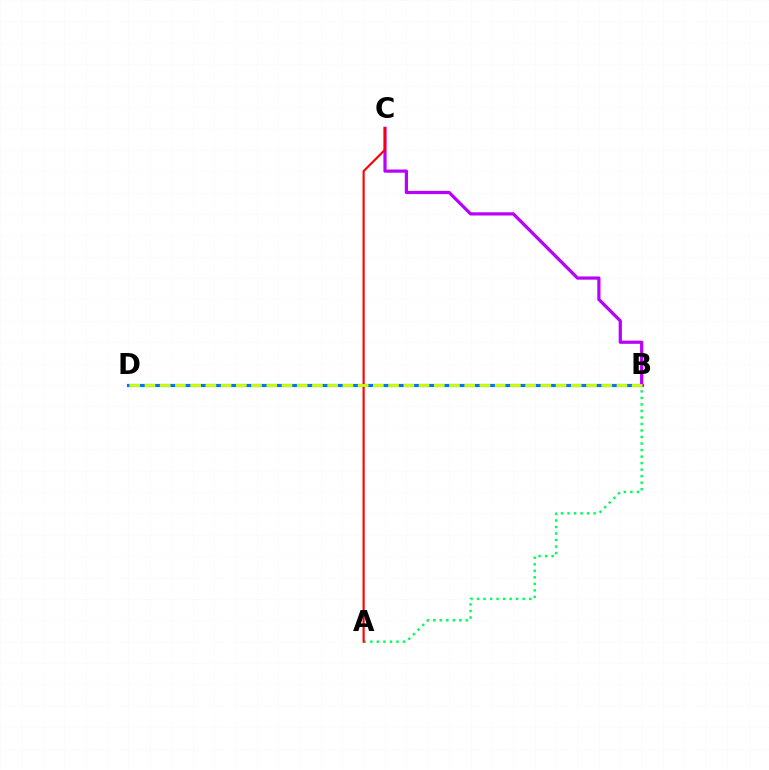{('A', 'B'): [{'color': '#00ff5c', 'line_style': 'dotted', 'thickness': 1.77}], ('B', 'D'): [{'color': '#0074ff', 'line_style': 'solid', 'thickness': 2.29}, {'color': '#d1ff00', 'line_style': 'dashed', 'thickness': 2.07}], ('B', 'C'): [{'color': '#b900ff', 'line_style': 'solid', 'thickness': 2.32}], ('A', 'C'): [{'color': '#ff0000', 'line_style': 'solid', 'thickness': 1.54}]}